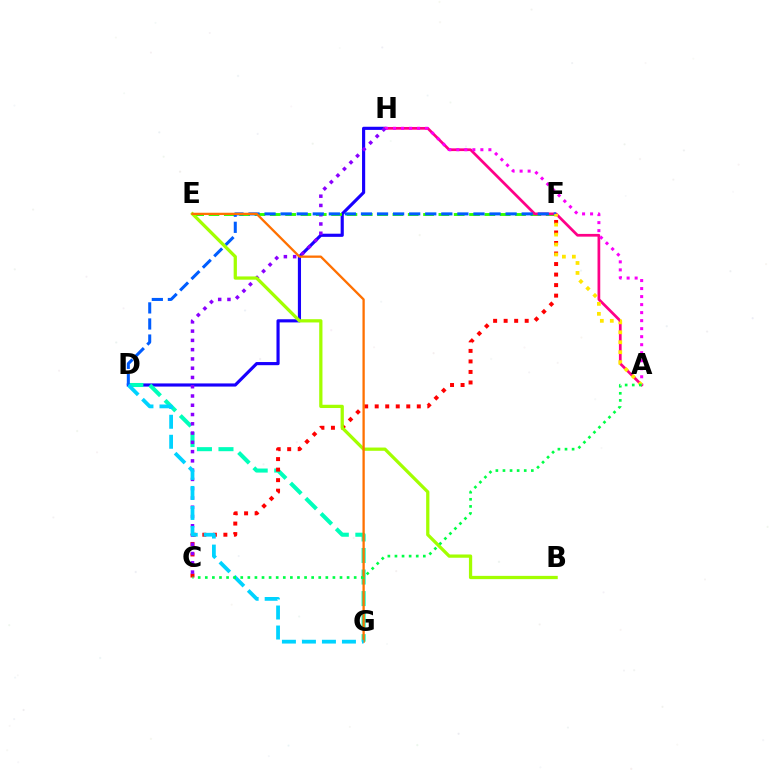{('D', 'H'): [{'color': '#1900ff', 'line_style': 'solid', 'thickness': 2.27}], ('E', 'F'): [{'color': '#31ff00', 'line_style': 'dashed', 'thickness': 2.08}], ('A', 'H'): [{'color': '#ff0088', 'line_style': 'solid', 'thickness': 1.97}, {'color': '#fa00f9', 'line_style': 'dotted', 'thickness': 2.18}], ('D', 'G'): [{'color': '#00ffbb', 'line_style': 'dashed', 'thickness': 2.93}, {'color': '#00d3ff', 'line_style': 'dashed', 'thickness': 2.72}], ('C', 'F'): [{'color': '#ff0000', 'line_style': 'dotted', 'thickness': 2.86}], ('C', 'H'): [{'color': '#8a00ff', 'line_style': 'dotted', 'thickness': 2.52}], ('D', 'F'): [{'color': '#005dff', 'line_style': 'dashed', 'thickness': 2.18}], ('B', 'E'): [{'color': '#a2ff00', 'line_style': 'solid', 'thickness': 2.34}], ('A', 'F'): [{'color': '#ffe600', 'line_style': 'dotted', 'thickness': 2.7}], ('E', 'G'): [{'color': '#ff7000', 'line_style': 'solid', 'thickness': 1.66}], ('A', 'C'): [{'color': '#00ff45', 'line_style': 'dotted', 'thickness': 1.93}]}